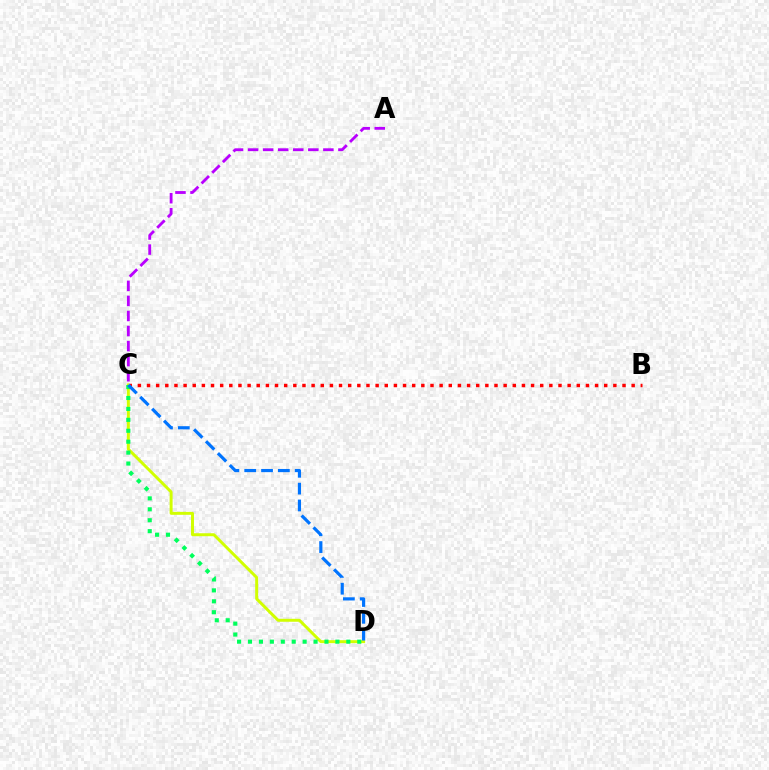{('B', 'C'): [{'color': '#ff0000', 'line_style': 'dotted', 'thickness': 2.48}], ('C', 'D'): [{'color': '#d1ff00', 'line_style': 'solid', 'thickness': 2.13}, {'color': '#00ff5c', 'line_style': 'dotted', 'thickness': 2.97}, {'color': '#0074ff', 'line_style': 'dashed', 'thickness': 2.29}], ('A', 'C'): [{'color': '#b900ff', 'line_style': 'dashed', 'thickness': 2.05}]}